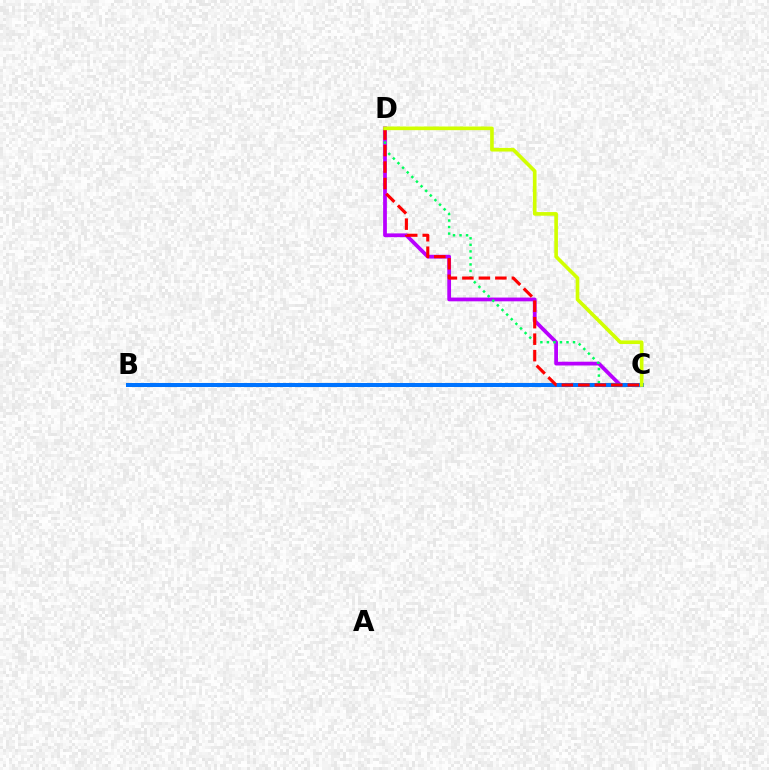{('C', 'D'): [{'color': '#b900ff', 'line_style': 'solid', 'thickness': 2.71}, {'color': '#00ff5c', 'line_style': 'dotted', 'thickness': 1.77}, {'color': '#ff0000', 'line_style': 'dashed', 'thickness': 2.24}, {'color': '#d1ff00', 'line_style': 'solid', 'thickness': 2.62}], ('B', 'C'): [{'color': '#0074ff', 'line_style': 'solid', 'thickness': 2.89}]}